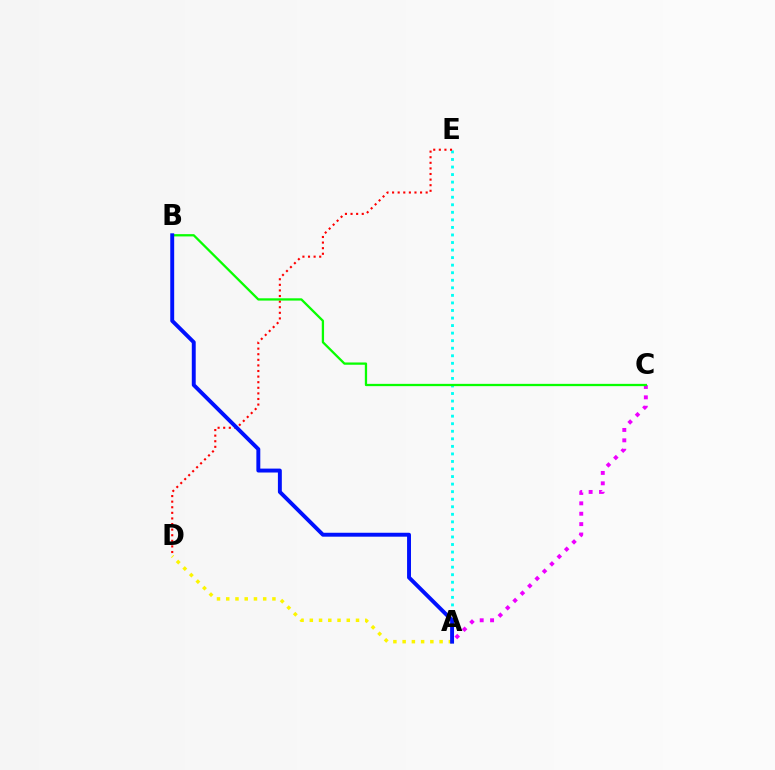{('A', 'C'): [{'color': '#ee00ff', 'line_style': 'dotted', 'thickness': 2.82}], ('A', 'E'): [{'color': '#00fff6', 'line_style': 'dotted', 'thickness': 2.05}], ('D', 'E'): [{'color': '#ff0000', 'line_style': 'dotted', 'thickness': 1.52}], ('A', 'D'): [{'color': '#fcf500', 'line_style': 'dotted', 'thickness': 2.51}], ('B', 'C'): [{'color': '#08ff00', 'line_style': 'solid', 'thickness': 1.64}], ('A', 'B'): [{'color': '#0010ff', 'line_style': 'solid', 'thickness': 2.82}]}